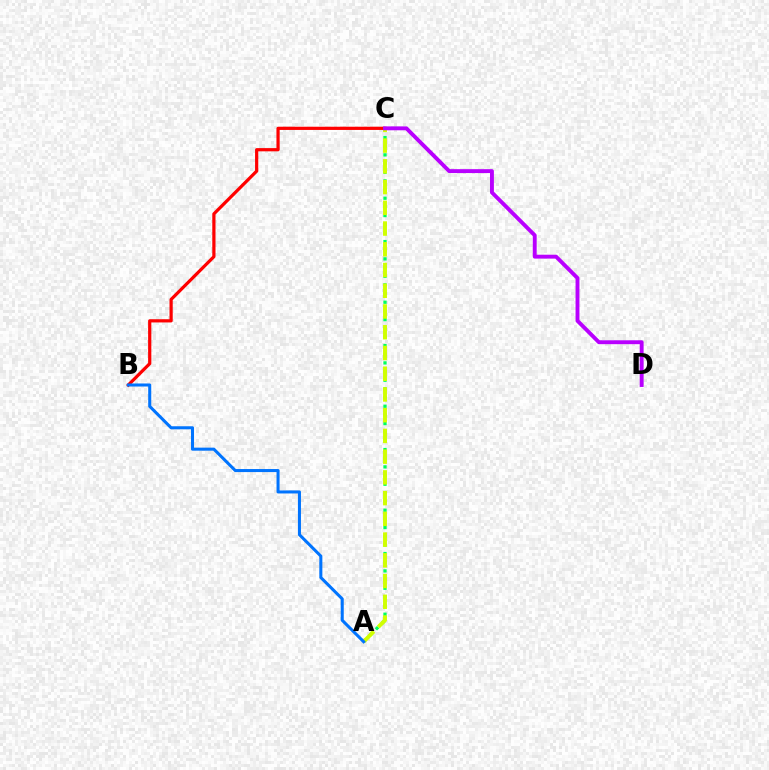{('A', 'C'): [{'color': '#00ff5c', 'line_style': 'dotted', 'thickness': 2.35}, {'color': '#d1ff00', 'line_style': 'dashed', 'thickness': 2.82}], ('B', 'C'): [{'color': '#ff0000', 'line_style': 'solid', 'thickness': 2.31}], ('A', 'B'): [{'color': '#0074ff', 'line_style': 'solid', 'thickness': 2.19}], ('C', 'D'): [{'color': '#b900ff', 'line_style': 'solid', 'thickness': 2.8}]}